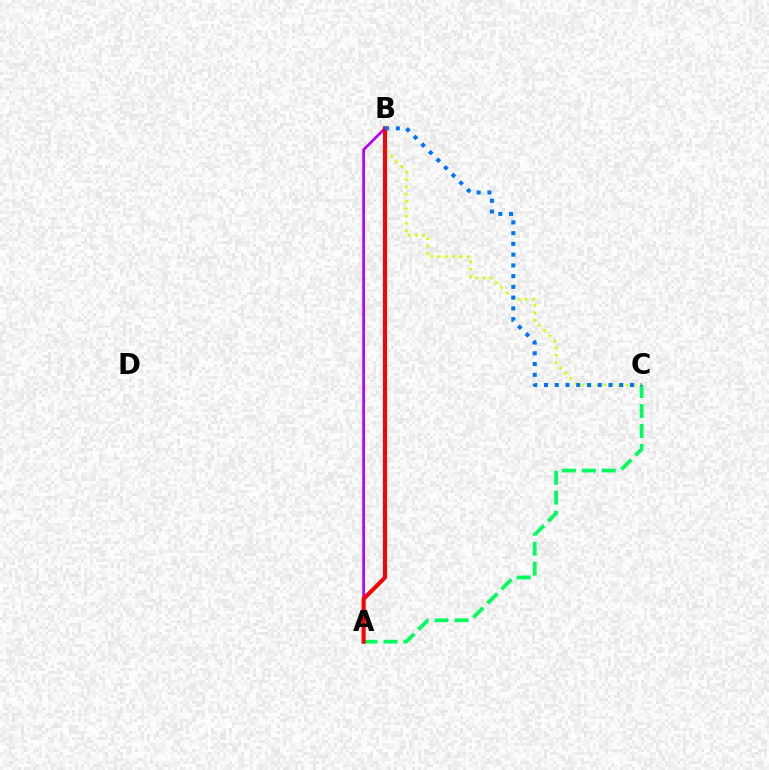{('B', 'C'): [{'color': '#d1ff00', 'line_style': 'dotted', 'thickness': 1.99}, {'color': '#0074ff', 'line_style': 'dotted', 'thickness': 2.92}], ('A', 'C'): [{'color': '#00ff5c', 'line_style': 'dashed', 'thickness': 2.71}], ('A', 'B'): [{'color': '#b900ff', 'line_style': 'solid', 'thickness': 1.96}, {'color': '#ff0000', 'line_style': 'solid', 'thickness': 2.94}]}